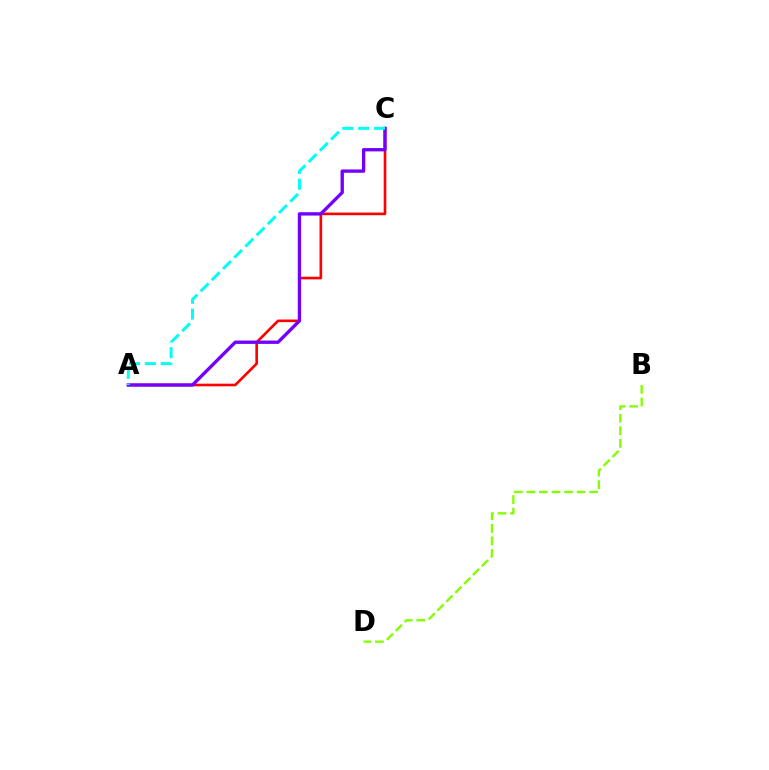{('A', 'C'): [{'color': '#ff0000', 'line_style': 'solid', 'thickness': 1.89}, {'color': '#7200ff', 'line_style': 'solid', 'thickness': 2.4}, {'color': '#00fff6', 'line_style': 'dashed', 'thickness': 2.15}], ('B', 'D'): [{'color': '#84ff00', 'line_style': 'dashed', 'thickness': 1.71}]}